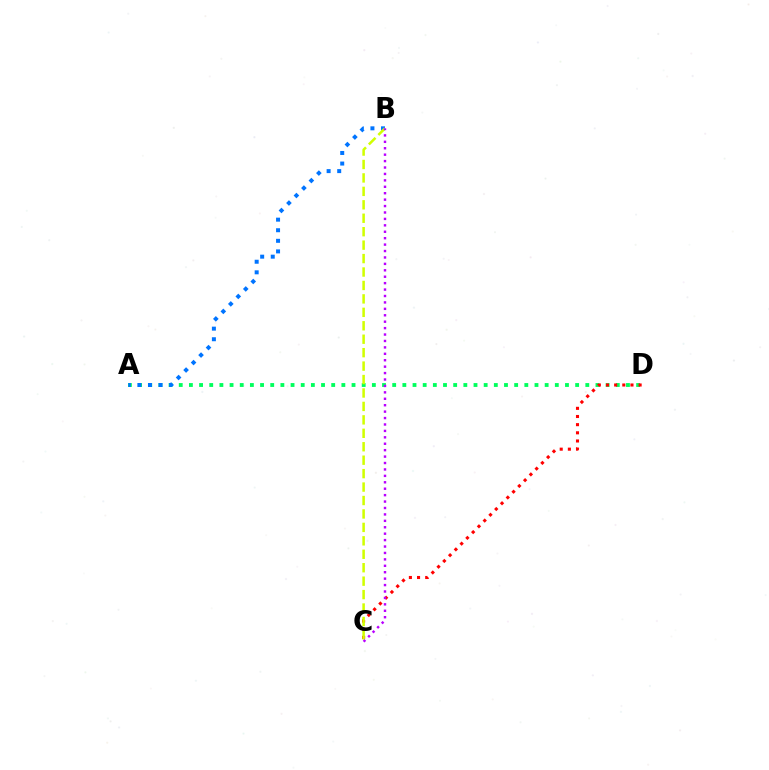{('A', 'D'): [{'color': '#00ff5c', 'line_style': 'dotted', 'thickness': 2.76}], ('A', 'B'): [{'color': '#0074ff', 'line_style': 'dotted', 'thickness': 2.87}], ('C', 'D'): [{'color': '#ff0000', 'line_style': 'dotted', 'thickness': 2.22}], ('B', 'C'): [{'color': '#d1ff00', 'line_style': 'dashed', 'thickness': 1.83}, {'color': '#b900ff', 'line_style': 'dotted', 'thickness': 1.75}]}